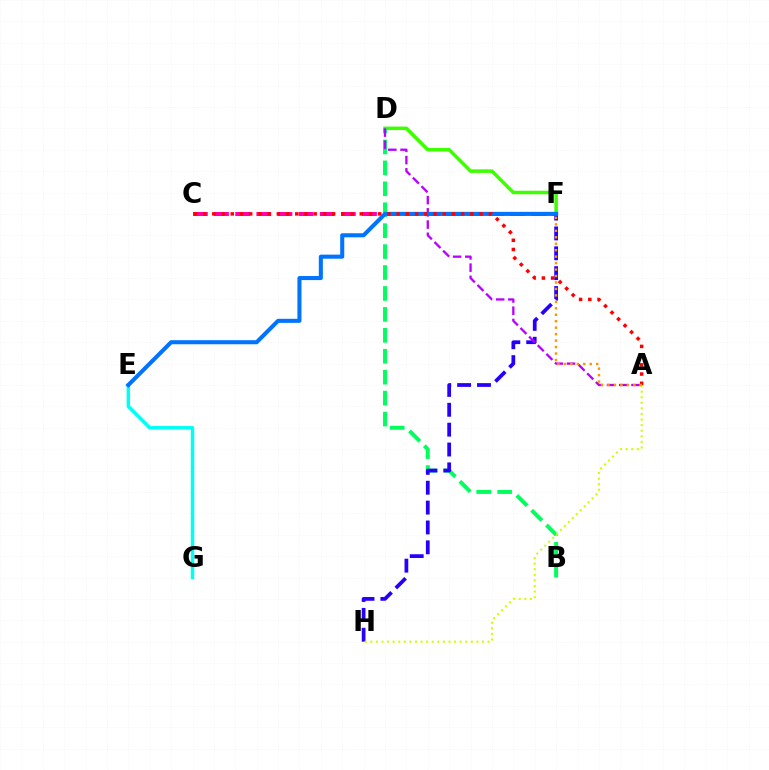{('C', 'F'): [{'color': '#ff00ac', 'line_style': 'dashed', 'thickness': 2.87}], ('D', 'F'): [{'color': '#3dff00', 'line_style': 'solid', 'thickness': 2.54}], ('E', 'G'): [{'color': '#00fff6', 'line_style': 'solid', 'thickness': 2.49}], ('B', 'D'): [{'color': '#00ff5c', 'line_style': 'dashed', 'thickness': 2.84}], ('F', 'H'): [{'color': '#2500ff', 'line_style': 'dashed', 'thickness': 2.7}], ('A', 'H'): [{'color': '#d1ff00', 'line_style': 'dotted', 'thickness': 1.52}], ('A', 'D'): [{'color': '#b900ff', 'line_style': 'dashed', 'thickness': 1.66}], ('E', 'F'): [{'color': '#0074ff', 'line_style': 'solid', 'thickness': 2.93}], ('A', 'C'): [{'color': '#ff0000', 'line_style': 'dotted', 'thickness': 2.5}], ('A', 'F'): [{'color': '#ff9400', 'line_style': 'dotted', 'thickness': 1.75}]}